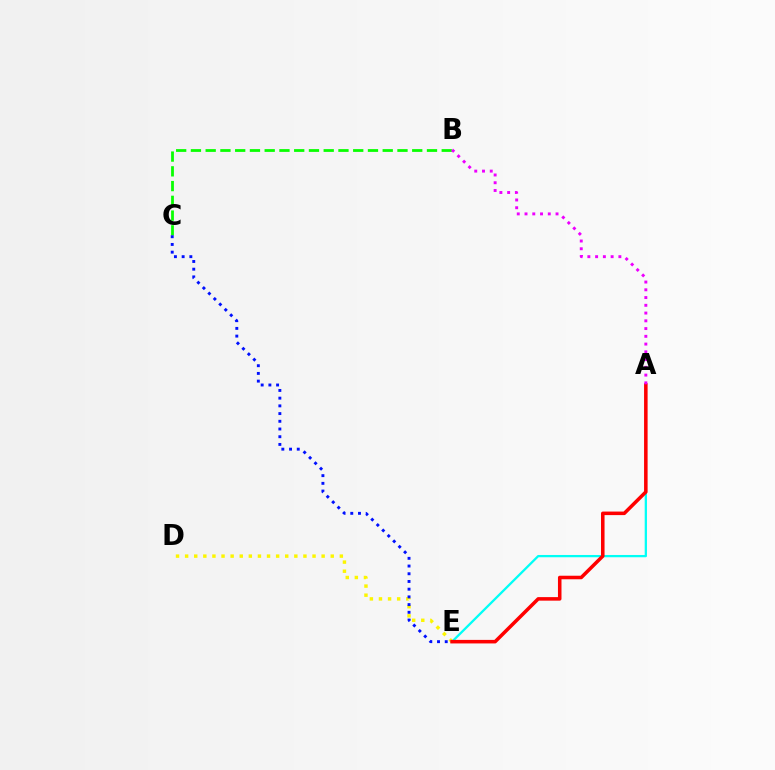{('D', 'E'): [{'color': '#fcf500', 'line_style': 'dotted', 'thickness': 2.47}], ('A', 'E'): [{'color': '#00fff6', 'line_style': 'solid', 'thickness': 1.64}, {'color': '#ff0000', 'line_style': 'solid', 'thickness': 2.55}], ('B', 'C'): [{'color': '#08ff00', 'line_style': 'dashed', 'thickness': 2.0}], ('C', 'E'): [{'color': '#0010ff', 'line_style': 'dotted', 'thickness': 2.1}], ('A', 'B'): [{'color': '#ee00ff', 'line_style': 'dotted', 'thickness': 2.11}]}